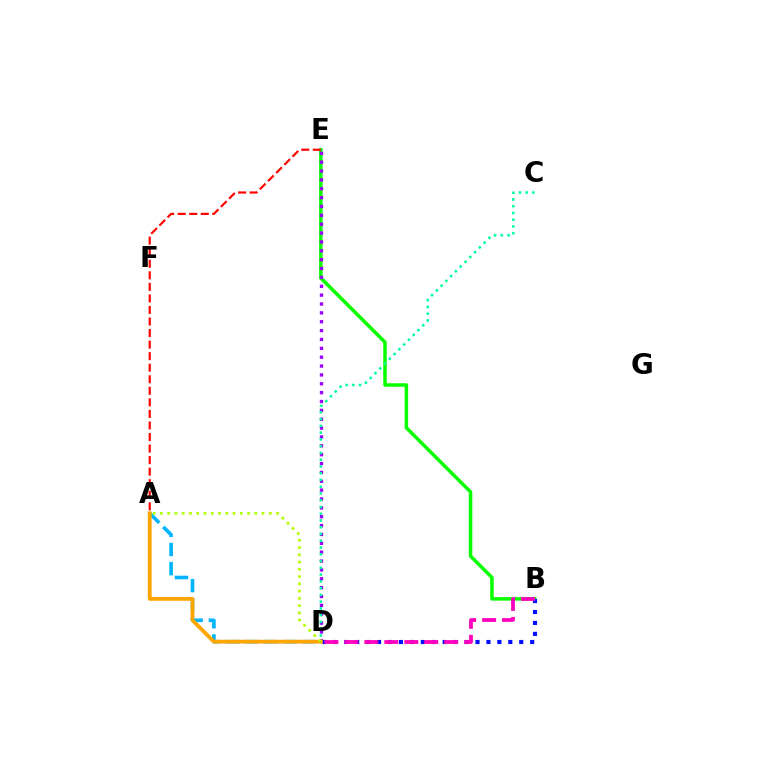{('A', 'D'): [{'color': '#00b5ff', 'line_style': 'dashed', 'thickness': 2.6}, {'color': '#ffa500', 'line_style': 'solid', 'thickness': 2.76}, {'color': '#b3ff00', 'line_style': 'dotted', 'thickness': 1.97}], ('B', 'E'): [{'color': '#08ff00', 'line_style': 'solid', 'thickness': 2.52}], ('D', 'E'): [{'color': '#9b00ff', 'line_style': 'dotted', 'thickness': 2.41}], ('B', 'D'): [{'color': '#0010ff', 'line_style': 'dotted', 'thickness': 2.97}, {'color': '#ff00bd', 'line_style': 'dashed', 'thickness': 2.71}], ('C', 'D'): [{'color': '#00ff9d', 'line_style': 'dotted', 'thickness': 1.84}], ('A', 'E'): [{'color': '#ff0000', 'line_style': 'dashed', 'thickness': 1.57}]}